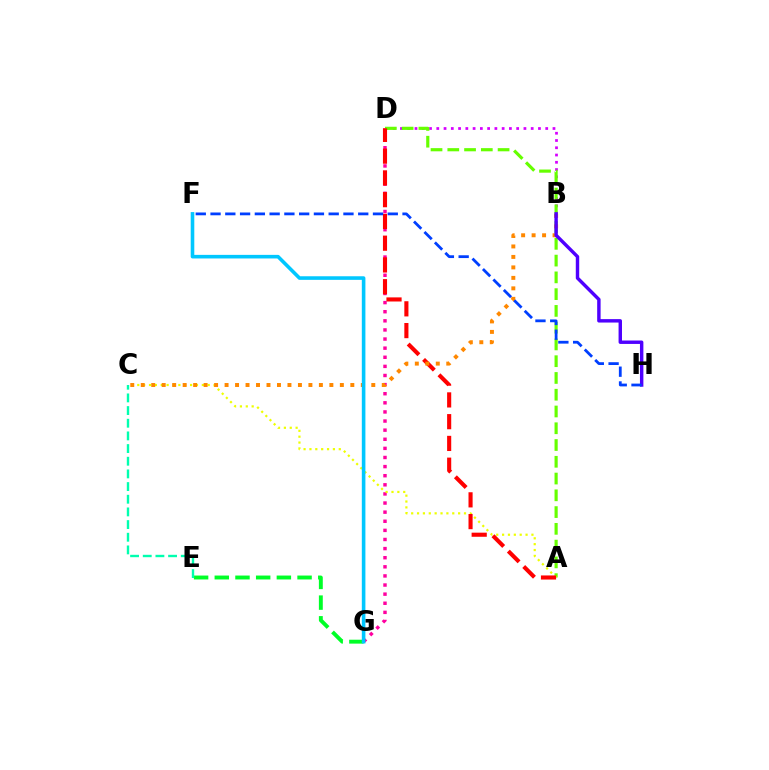{('D', 'G'): [{'color': '#ff00a0', 'line_style': 'dotted', 'thickness': 2.48}], ('E', 'G'): [{'color': '#00ff27', 'line_style': 'dashed', 'thickness': 2.81}], ('B', 'D'): [{'color': '#d600ff', 'line_style': 'dotted', 'thickness': 1.97}], ('A', 'D'): [{'color': '#66ff00', 'line_style': 'dashed', 'thickness': 2.28}, {'color': '#ff0000', 'line_style': 'dashed', 'thickness': 2.96}], ('A', 'C'): [{'color': '#eeff00', 'line_style': 'dotted', 'thickness': 1.59}], ('C', 'E'): [{'color': '#00ffaf', 'line_style': 'dashed', 'thickness': 1.72}], ('B', 'C'): [{'color': '#ff8800', 'line_style': 'dotted', 'thickness': 2.85}], ('B', 'H'): [{'color': '#4f00ff', 'line_style': 'solid', 'thickness': 2.47}], ('F', 'H'): [{'color': '#003fff', 'line_style': 'dashed', 'thickness': 2.01}], ('F', 'G'): [{'color': '#00c7ff', 'line_style': 'solid', 'thickness': 2.59}]}